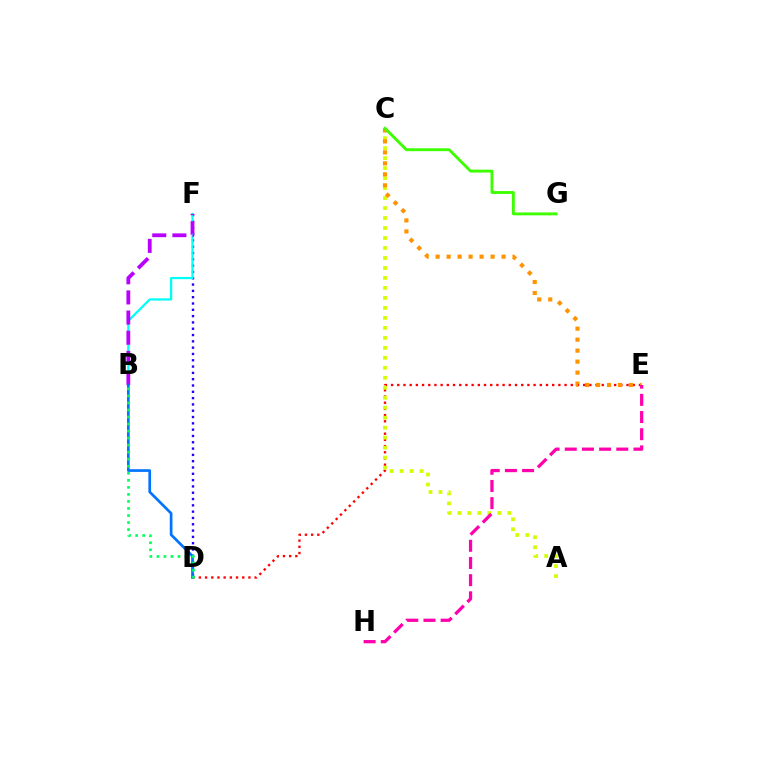{('D', 'E'): [{'color': '#ff0000', 'line_style': 'dotted', 'thickness': 1.68}], ('A', 'C'): [{'color': '#d1ff00', 'line_style': 'dotted', 'thickness': 2.71}], ('D', 'F'): [{'color': '#2500ff', 'line_style': 'dotted', 'thickness': 1.71}], ('B', 'F'): [{'color': '#00fff6', 'line_style': 'solid', 'thickness': 1.61}, {'color': '#b900ff', 'line_style': 'dashed', 'thickness': 2.74}], ('C', 'E'): [{'color': '#ff9400', 'line_style': 'dotted', 'thickness': 2.99}], ('C', 'G'): [{'color': '#3dff00', 'line_style': 'solid', 'thickness': 2.07}], ('E', 'H'): [{'color': '#ff00ac', 'line_style': 'dashed', 'thickness': 2.33}], ('B', 'D'): [{'color': '#0074ff', 'line_style': 'solid', 'thickness': 1.94}, {'color': '#00ff5c', 'line_style': 'dotted', 'thickness': 1.91}]}